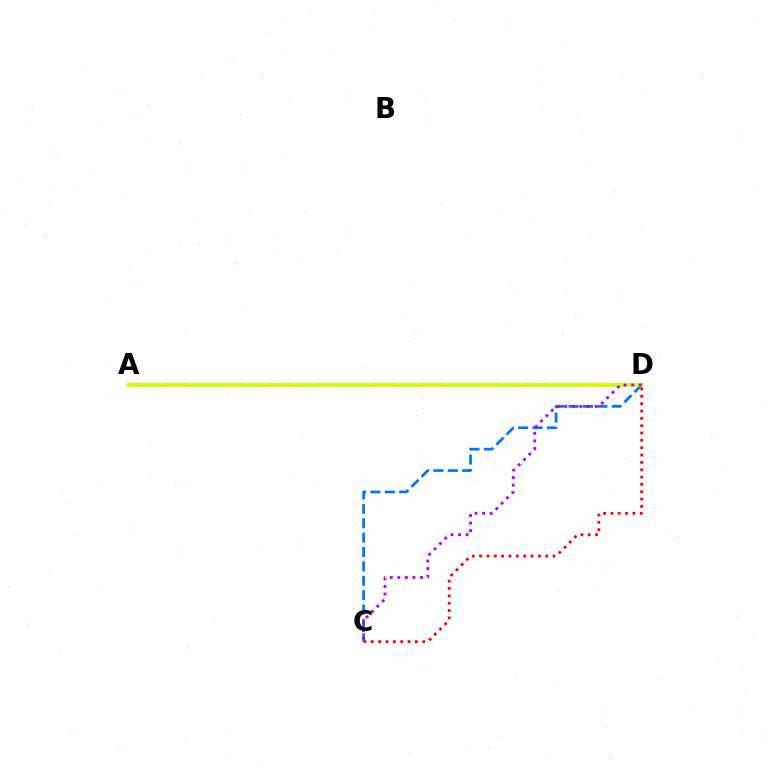{('A', 'D'): [{'color': '#00ff5c', 'line_style': 'dotted', 'thickness': 2.58}, {'color': '#d1ff00', 'line_style': 'solid', 'thickness': 2.62}], ('C', 'D'): [{'color': '#0074ff', 'line_style': 'dashed', 'thickness': 1.95}, {'color': '#ff0000', 'line_style': 'dotted', 'thickness': 1.99}, {'color': '#b900ff', 'line_style': 'dotted', 'thickness': 2.06}]}